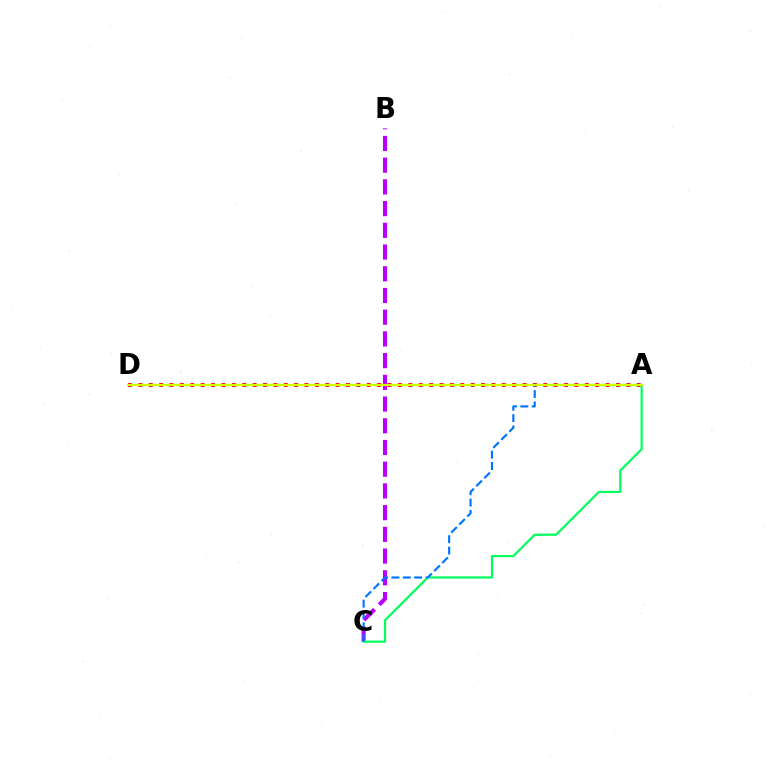{('B', 'C'): [{'color': '#b900ff', 'line_style': 'dashed', 'thickness': 2.95}], ('A', 'D'): [{'color': '#ff0000', 'line_style': 'dotted', 'thickness': 2.82}, {'color': '#d1ff00', 'line_style': 'solid', 'thickness': 1.56}], ('A', 'C'): [{'color': '#00ff5c', 'line_style': 'solid', 'thickness': 1.58}, {'color': '#0074ff', 'line_style': 'dashed', 'thickness': 1.54}]}